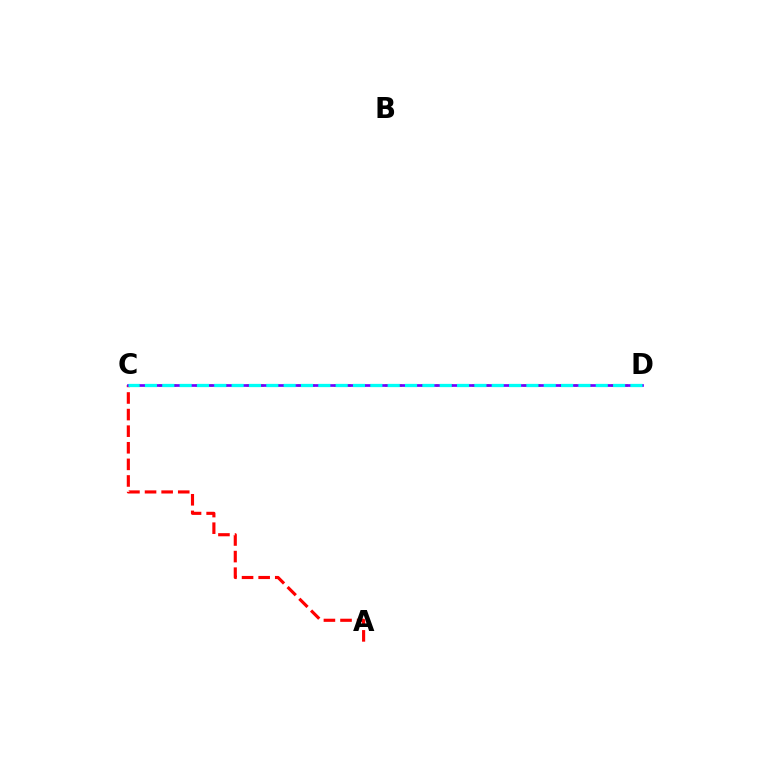{('C', 'D'): [{'color': '#84ff00', 'line_style': 'dotted', 'thickness': 1.98}, {'color': '#7200ff', 'line_style': 'solid', 'thickness': 1.95}, {'color': '#00fff6', 'line_style': 'dashed', 'thickness': 2.36}], ('A', 'C'): [{'color': '#ff0000', 'line_style': 'dashed', 'thickness': 2.25}]}